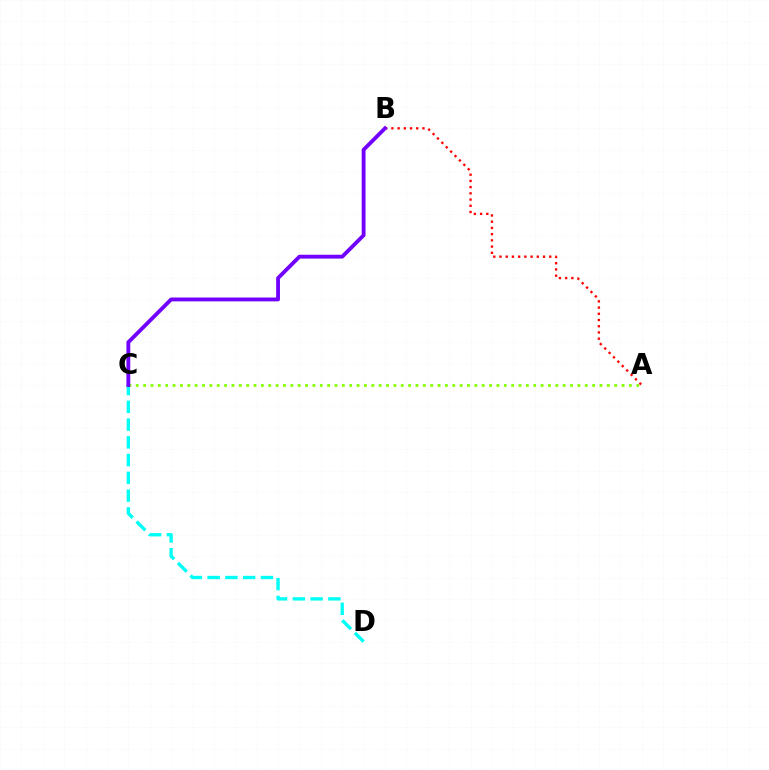{('A', 'C'): [{'color': '#84ff00', 'line_style': 'dotted', 'thickness': 2.0}], ('C', 'D'): [{'color': '#00fff6', 'line_style': 'dashed', 'thickness': 2.41}], ('A', 'B'): [{'color': '#ff0000', 'line_style': 'dotted', 'thickness': 1.69}], ('B', 'C'): [{'color': '#7200ff', 'line_style': 'solid', 'thickness': 2.76}]}